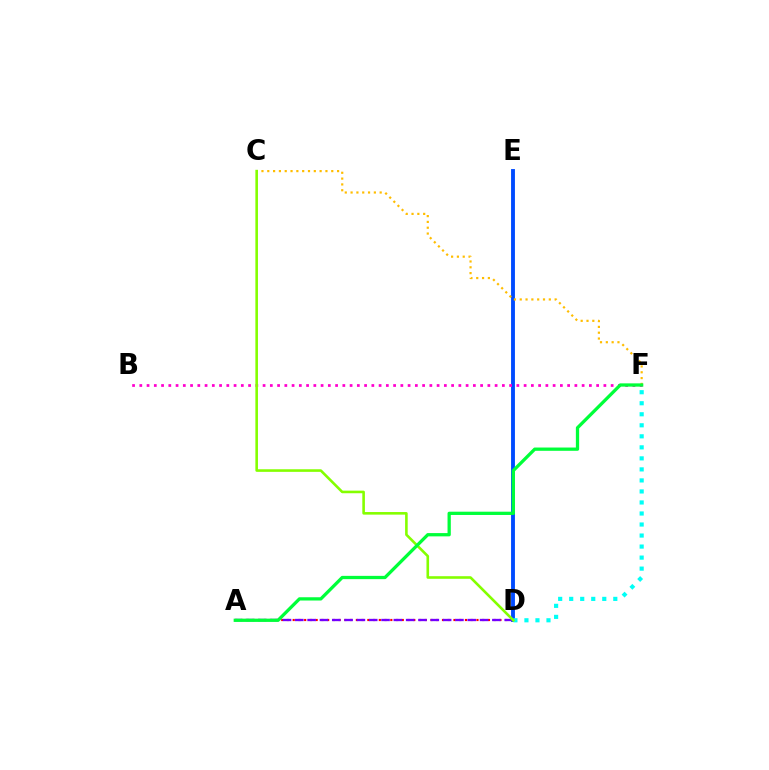{('D', 'E'): [{'color': '#004bff', 'line_style': 'solid', 'thickness': 2.78}], ('D', 'F'): [{'color': '#00fff6', 'line_style': 'dotted', 'thickness': 3.0}], ('A', 'D'): [{'color': '#ff0000', 'line_style': 'dotted', 'thickness': 1.56}, {'color': '#7200ff', 'line_style': 'dashed', 'thickness': 1.67}], ('C', 'F'): [{'color': '#ffbd00', 'line_style': 'dotted', 'thickness': 1.58}], ('B', 'F'): [{'color': '#ff00cf', 'line_style': 'dotted', 'thickness': 1.97}], ('C', 'D'): [{'color': '#84ff00', 'line_style': 'solid', 'thickness': 1.87}], ('A', 'F'): [{'color': '#00ff39', 'line_style': 'solid', 'thickness': 2.36}]}